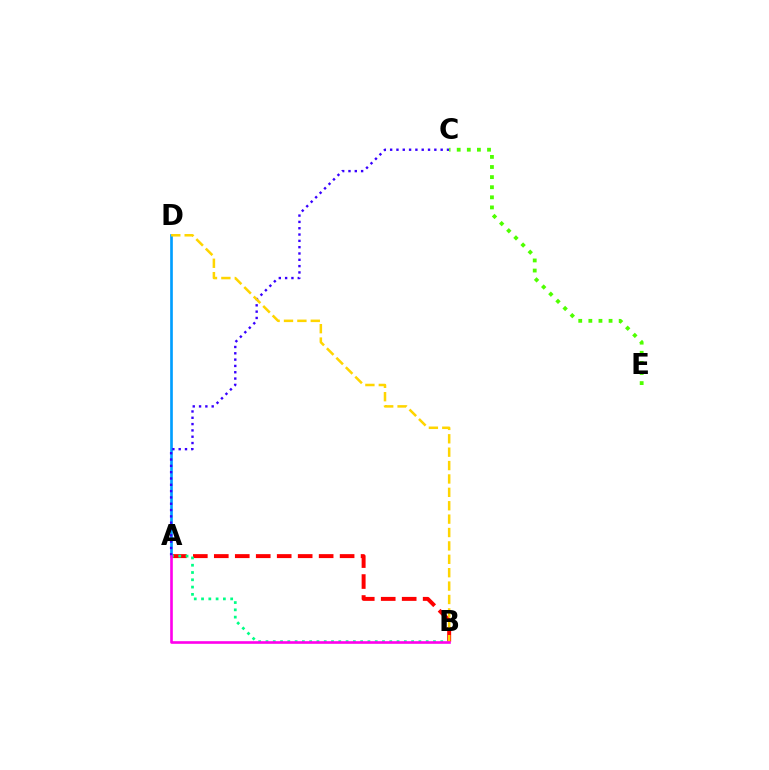{('A', 'B'): [{'color': '#ff0000', 'line_style': 'dashed', 'thickness': 2.85}, {'color': '#00ff86', 'line_style': 'dotted', 'thickness': 1.98}, {'color': '#ff00ed', 'line_style': 'solid', 'thickness': 1.9}], ('A', 'D'): [{'color': '#009eff', 'line_style': 'solid', 'thickness': 1.92}], ('A', 'C'): [{'color': '#3700ff', 'line_style': 'dotted', 'thickness': 1.72}], ('B', 'D'): [{'color': '#ffd500', 'line_style': 'dashed', 'thickness': 1.82}], ('C', 'E'): [{'color': '#4fff00', 'line_style': 'dotted', 'thickness': 2.75}]}